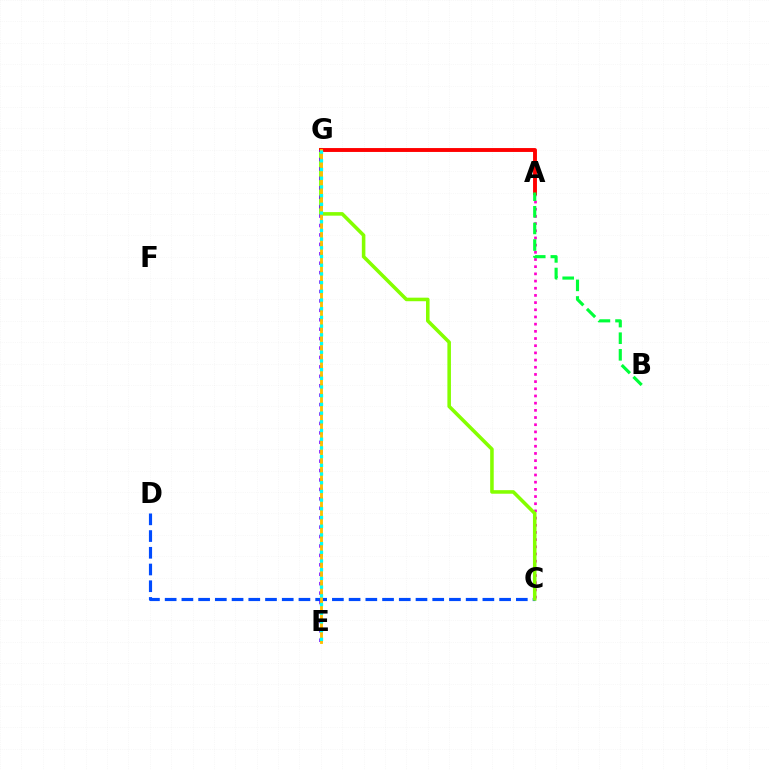{('A', 'C'): [{'color': '#ff00cf', 'line_style': 'dotted', 'thickness': 1.95}], ('C', 'D'): [{'color': '#004bff', 'line_style': 'dashed', 'thickness': 2.27}], ('C', 'G'): [{'color': '#84ff00', 'line_style': 'solid', 'thickness': 2.56}], ('A', 'G'): [{'color': '#ff0000', 'line_style': 'solid', 'thickness': 2.8}], ('E', 'G'): [{'color': '#7200ff', 'line_style': 'dotted', 'thickness': 2.56}, {'color': '#ffbd00', 'line_style': 'solid', 'thickness': 2.06}, {'color': '#00fff6', 'line_style': 'dotted', 'thickness': 2.36}], ('A', 'B'): [{'color': '#00ff39', 'line_style': 'dashed', 'thickness': 2.26}]}